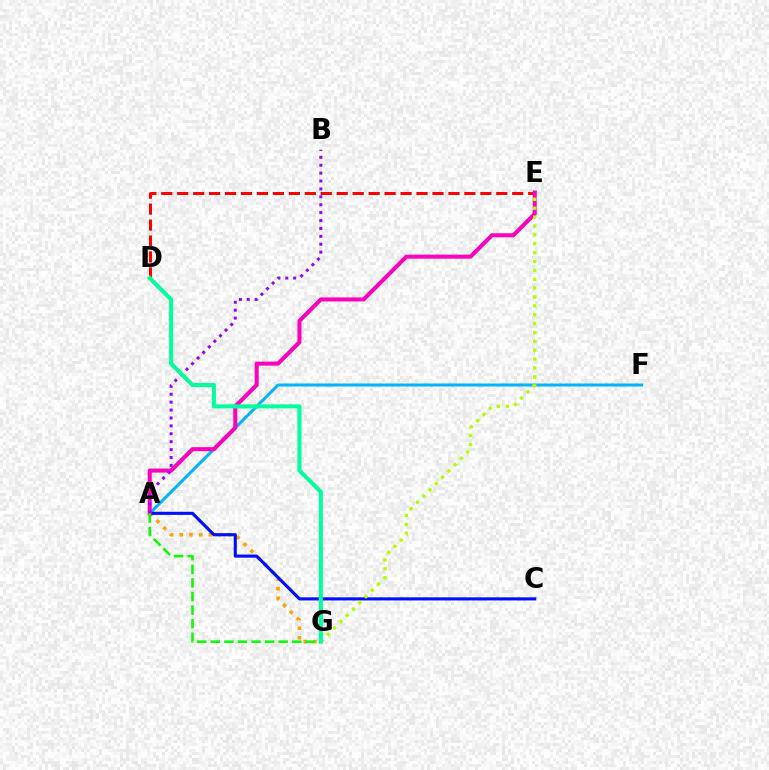{('D', 'E'): [{'color': '#ff0000', 'line_style': 'dashed', 'thickness': 2.17}], ('A', 'G'): [{'color': '#ffa500', 'line_style': 'dotted', 'thickness': 2.63}, {'color': '#08ff00', 'line_style': 'dashed', 'thickness': 1.85}], ('A', 'F'): [{'color': '#00b5ff', 'line_style': 'solid', 'thickness': 2.16}], ('A', 'C'): [{'color': '#0010ff', 'line_style': 'solid', 'thickness': 2.25}], ('A', 'E'): [{'color': '#ff00bd', 'line_style': 'solid', 'thickness': 2.91}], ('A', 'B'): [{'color': '#9b00ff', 'line_style': 'dotted', 'thickness': 2.15}], ('E', 'G'): [{'color': '#b3ff00', 'line_style': 'dotted', 'thickness': 2.41}], ('D', 'G'): [{'color': '#00ff9d', 'line_style': 'solid', 'thickness': 2.92}]}